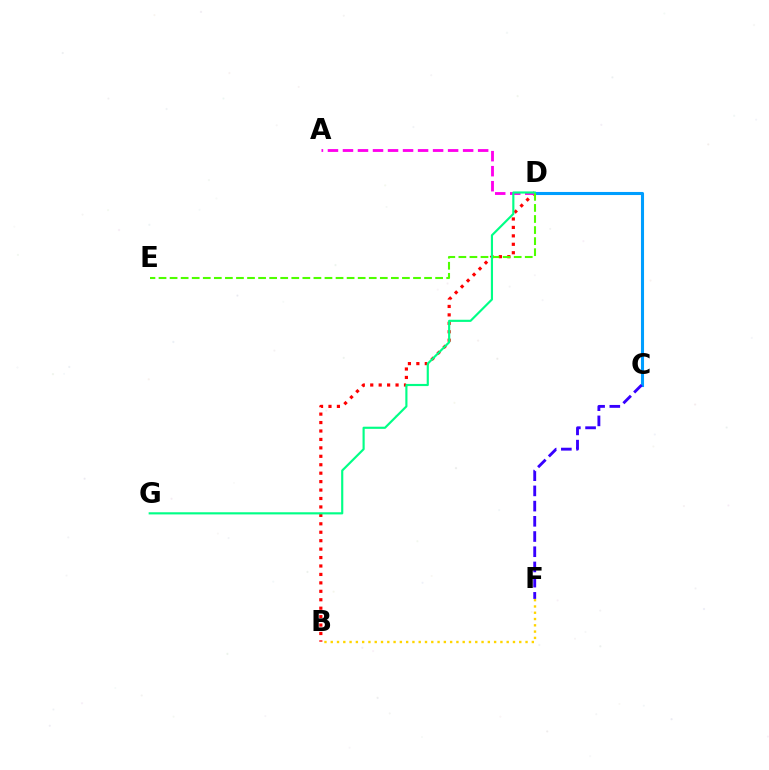{('B', 'D'): [{'color': '#ff0000', 'line_style': 'dotted', 'thickness': 2.29}], ('A', 'D'): [{'color': '#ff00ed', 'line_style': 'dashed', 'thickness': 2.04}], ('C', 'D'): [{'color': '#009eff', 'line_style': 'solid', 'thickness': 2.21}], ('D', 'E'): [{'color': '#4fff00', 'line_style': 'dashed', 'thickness': 1.5}], ('D', 'G'): [{'color': '#00ff86', 'line_style': 'solid', 'thickness': 1.55}], ('C', 'F'): [{'color': '#3700ff', 'line_style': 'dashed', 'thickness': 2.07}], ('B', 'F'): [{'color': '#ffd500', 'line_style': 'dotted', 'thickness': 1.71}]}